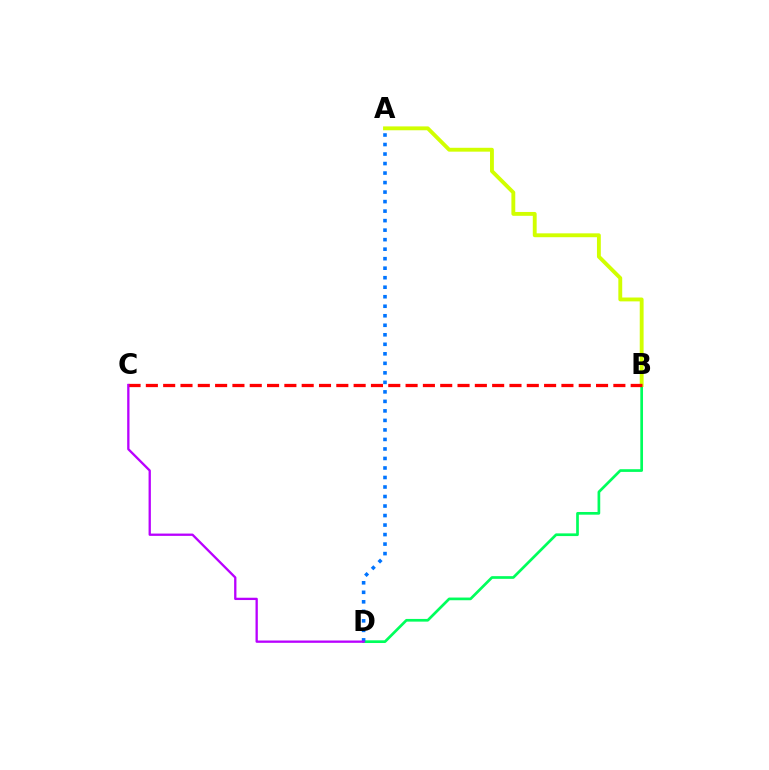{('B', 'D'): [{'color': '#00ff5c', 'line_style': 'solid', 'thickness': 1.94}], ('A', 'D'): [{'color': '#0074ff', 'line_style': 'dotted', 'thickness': 2.58}], ('A', 'B'): [{'color': '#d1ff00', 'line_style': 'solid', 'thickness': 2.78}], ('B', 'C'): [{'color': '#ff0000', 'line_style': 'dashed', 'thickness': 2.35}], ('C', 'D'): [{'color': '#b900ff', 'line_style': 'solid', 'thickness': 1.66}]}